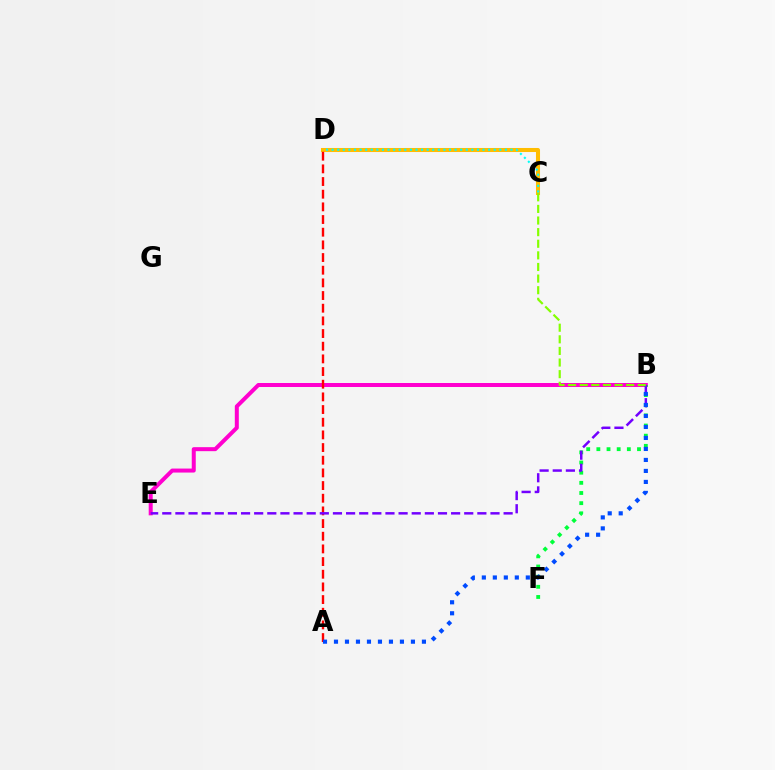{('B', 'E'): [{'color': '#ff00cf', 'line_style': 'solid', 'thickness': 2.88}, {'color': '#7200ff', 'line_style': 'dashed', 'thickness': 1.78}], ('C', 'D'): [{'color': '#ffbd00', 'line_style': 'solid', 'thickness': 2.91}, {'color': '#00fff6', 'line_style': 'dotted', 'thickness': 1.52}], ('B', 'F'): [{'color': '#00ff39', 'line_style': 'dotted', 'thickness': 2.76}], ('A', 'D'): [{'color': '#ff0000', 'line_style': 'dashed', 'thickness': 1.72}], ('B', 'C'): [{'color': '#84ff00', 'line_style': 'dashed', 'thickness': 1.58}], ('A', 'B'): [{'color': '#004bff', 'line_style': 'dotted', 'thickness': 2.99}]}